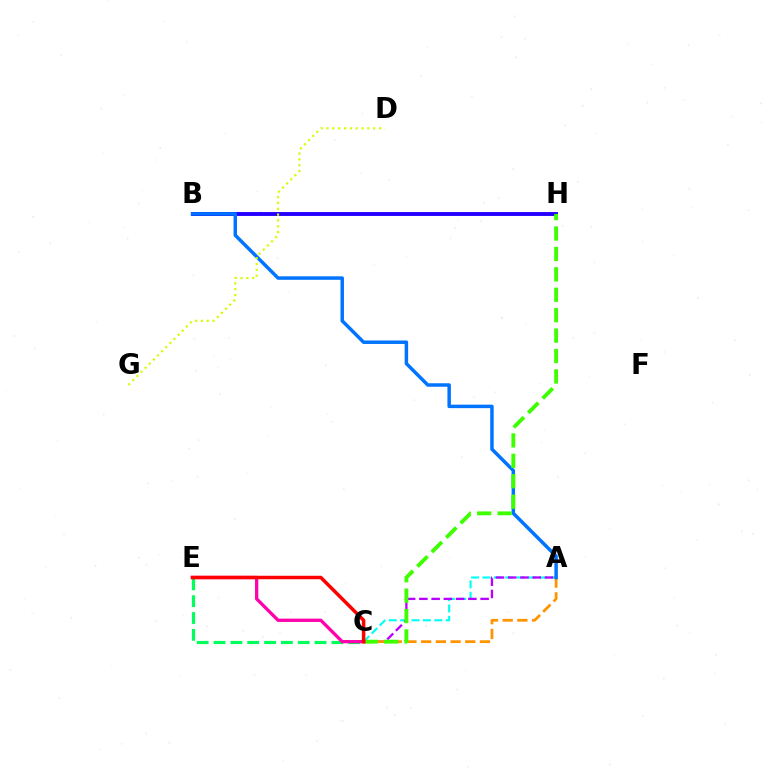{('A', 'C'): [{'color': '#00fff6', 'line_style': 'dashed', 'thickness': 1.54}, {'color': '#b900ff', 'line_style': 'dashed', 'thickness': 1.66}, {'color': '#ff9400', 'line_style': 'dashed', 'thickness': 2.0}], ('B', 'H'): [{'color': '#2500ff', 'line_style': 'solid', 'thickness': 2.82}], ('A', 'B'): [{'color': '#0074ff', 'line_style': 'solid', 'thickness': 2.5}], ('C', 'E'): [{'color': '#00ff5c', 'line_style': 'dashed', 'thickness': 2.29}, {'color': '#ff00ac', 'line_style': 'solid', 'thickness': 2.36}, {'color': '#ff0000', 'line_style': 'solid', 'thickness': 2.51}], ('C', 'H'): [{'color': '#3dff00', 'line_style': 'dashed', 'thickness': 2.77}], ('D', 'G'): [{'color': '#d1ff00', 'line_style': 'dotted', 'thickness': 1.58}]}